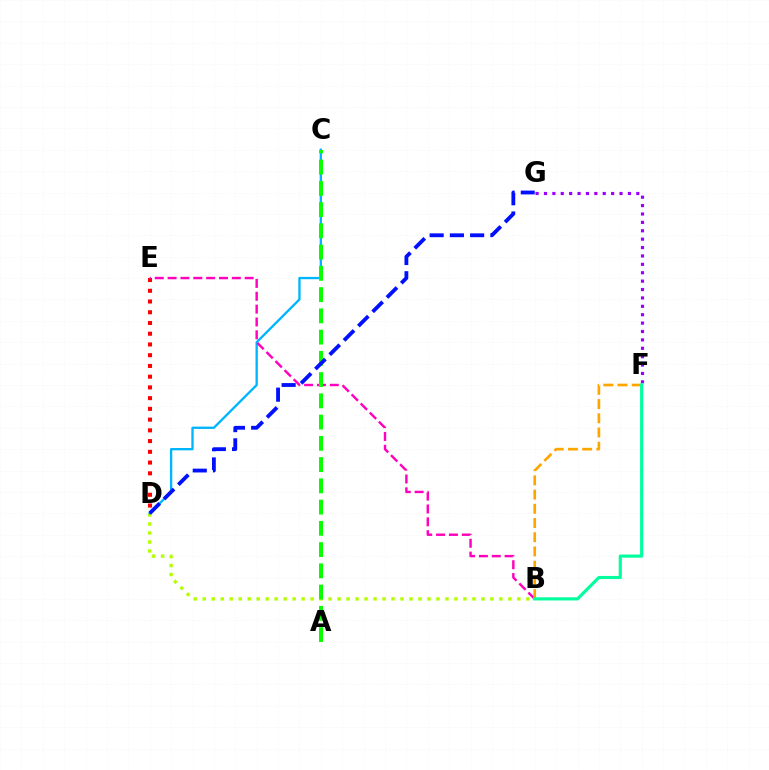{('B', 'D'): [{'color': '#b3ff00', 'line_style': 'dotted', 'thickness': 2.44}], ('C', 'D'): [{'color': '#00b5ff', 'line_style': 'solid', 'thickness': 1.67}], ('F', 'G'): [{'color': '#9b00ff', 'line_style': 'dotted', 'thickness': 2.28}], ('D', 'E'): [{'color': '#ff0000', 'line_style': 'dotted', 'thickness': 2.92}], ('B', 'E'): [{'color': '#ff00bd', 'line_style': 'dashed', 'thickness': 1.75}], ('B', 'F'): [{'color': '#ffa500', 'line_style': 'dashed', 'thickness': 1.93}, {'color': '#00ff9d', 'line_style': 'solid', 'thickness': 2.26}], ('A', 'C'): [{'color': '#08ff00', 'line_style': 'dashed', 'thickness': 2.89}], ('D', 'G'): [{'color': '#0010ff', 'line_style': 'dashed', 'thickness': 2.75}]}